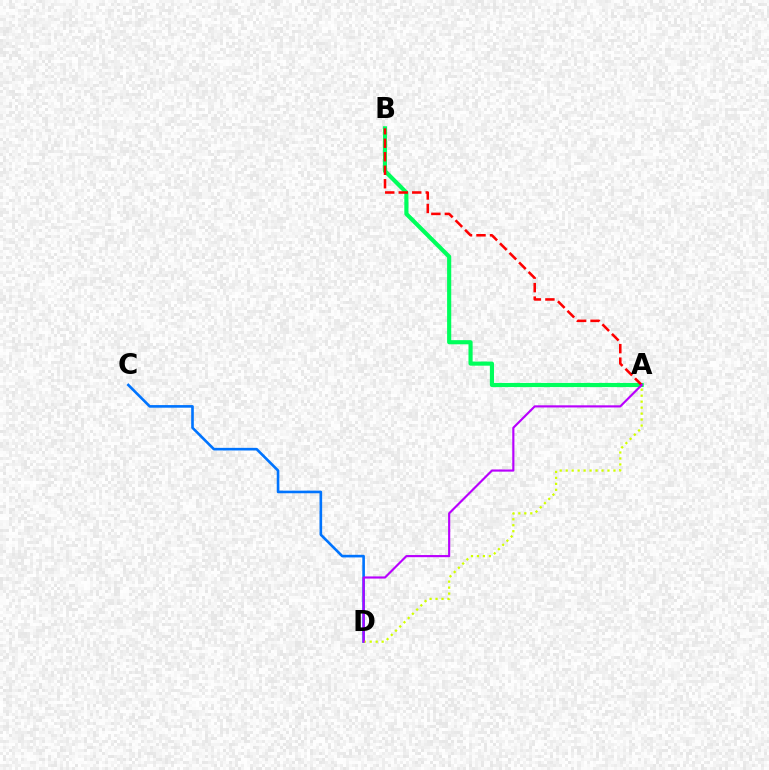{('C', 'D'): [{'color': '#0074ff', 'line_style': 'solid', 'thickness': 1.89}], ('A', 'B'): [{'color': '#00ff5c', 'line_style': 'solid', 'thickness': 2.98}, {'color': '#ff0000', 'line_style': 'dashed', 'thickness': 1.83}], ('A', 'D'): [{'color': '#d1ff00', 'line_style': 'dotted', 'thickness': 1.62}, {'color': '#b900ff', 'line_style': 'solid', 'thickness': 1.55}]}